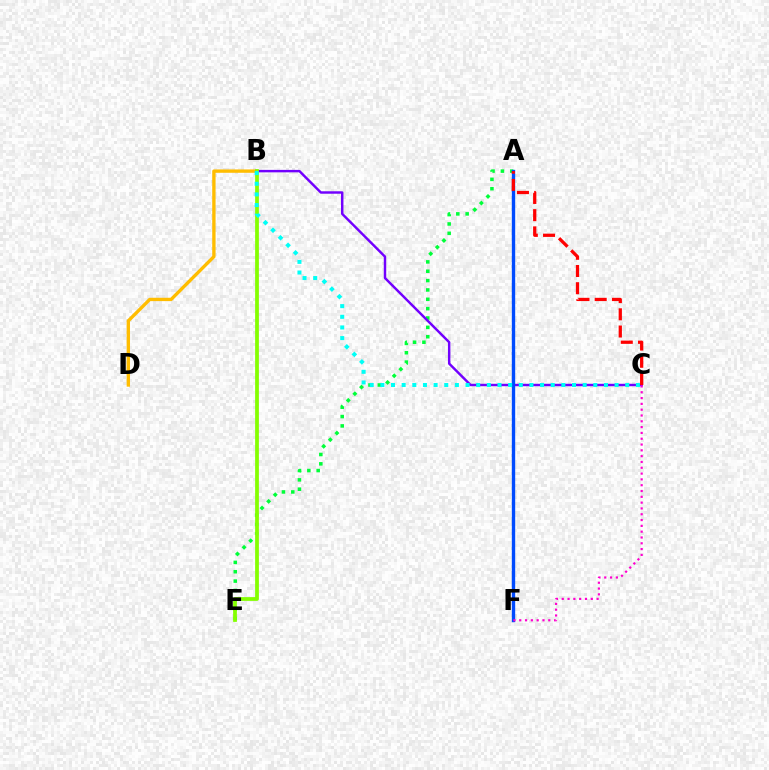{('A', 'E'): [{'color': '#00ff39', 'line_style': 'dotted', 'thickness': 2.54}], ('B', 'D'): [{'color': '#ffbd00', 'line_style': 'solid', 'thickness': 2.41}], ('B', 'C'): [{'color': '#7200ff', 'line_style': 'solid', 'thickness': 1.76}, {'color': '#00fff6', 'line_style': 'dotted', 'thickness': 2.89}], ('B', 'E'): [{'color': '#84ff00', 'line_style': 'solid', 'thickness': 2.71}], ('A', 'F'): [{'color': '#004bff', 'line_style': 'solid', 'thickness': 2.42}], ('C', 'F'): [{'color': '#ff00cf', 'line_style': 'dotted', 'thickness': 1.58}], ('A', 'C'): [{'color': '#ff0000', 'line_style': 'dashed', 'thickness': 2.34}]}